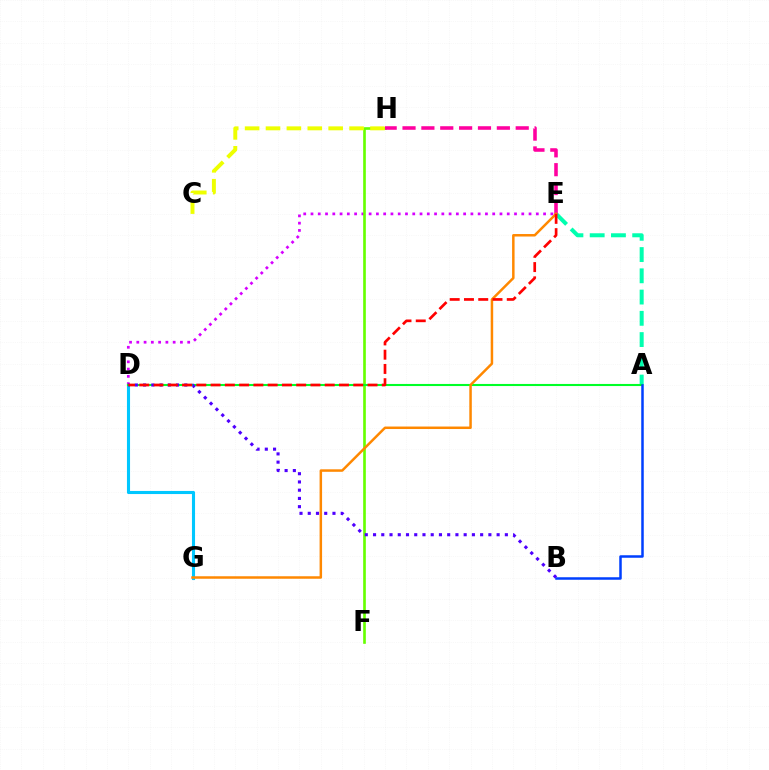{('D', 'E'): [{'color': '#d600ff', 'line_style': 'dotted', 'thickness': 1.97}, {'color': '#ff0000', 'line_style': 'dashed', 'thickness': 1.94}], ('A', 'E'): [{'color': '#00ffaf', 'line_style': 'dashed', 'thickness': 2.89}], ('F', 'H'): [{'color': '#66ff00', 'line_style': 'solid', 'thickness': 1.91}], ('D', 'G'): [{'color': '#00c7ff', 'line_style': 'solid', 'thickness': 2.23}], ('E', 'H'): [{'color': '#ff00a0', 'line_style': 'dashed', 'thickness': 2.56}], ('A', 'D'): [{'color': '#00ff27', 'line_style': 'solid', 'thickness': 1.51}], ('E', 'G'): [{'color': '#ff8800', 'line_style': 'solid', 'thickness': 1.79}], ('A', 'B'): [{'color': '#003fff', 'line_style': 'solid', 'thickness': 1.81}], ('B', 'D'): [{'color': '#4f00ff', 'line_style': 'dotted', 'thickness': 2.24}], ('C', 'H'): [{'color': '#eeff00', 'line_style': 'dashed', 'thickness': 2.84}]}